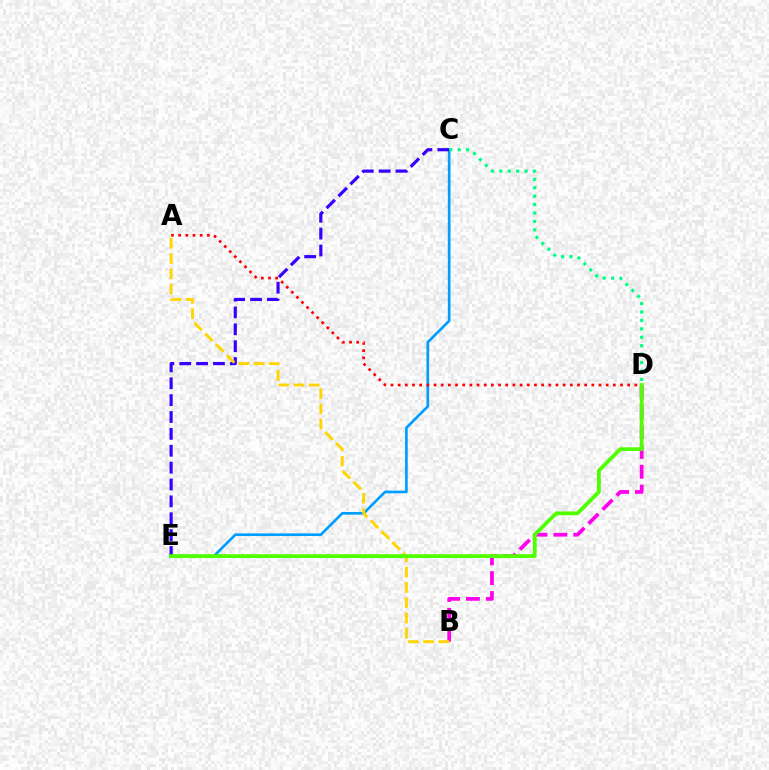{('B', 'D'): [{'color': '#ff00ed', 'line_style': 'dashed', 'thickness': 2.7}], ('C', 'E'): [{'color': '#009eff', 'line_style': 'solid', 'thickness': 1.93}, {'color': '#3700ff', 'line_style': 'dashed', 'thickness': 2.29}], ('C', 'D'): [{'color': '#00ff86', 'line_style': 'dotted', 'thickness': 2.29}], ('A', 'D'): [{'color': '#ff0000', 'line_style': 'dotted', 'thickness': 1.95}], ('A', 'B'): [{'color': '#ffd500', 'line_style': 'dashed', 'thickness': 2.08}], ('D', 'E'): [{'color': '#4fff00', 'line_style': 'solid', 'thickness': 2.72}]}